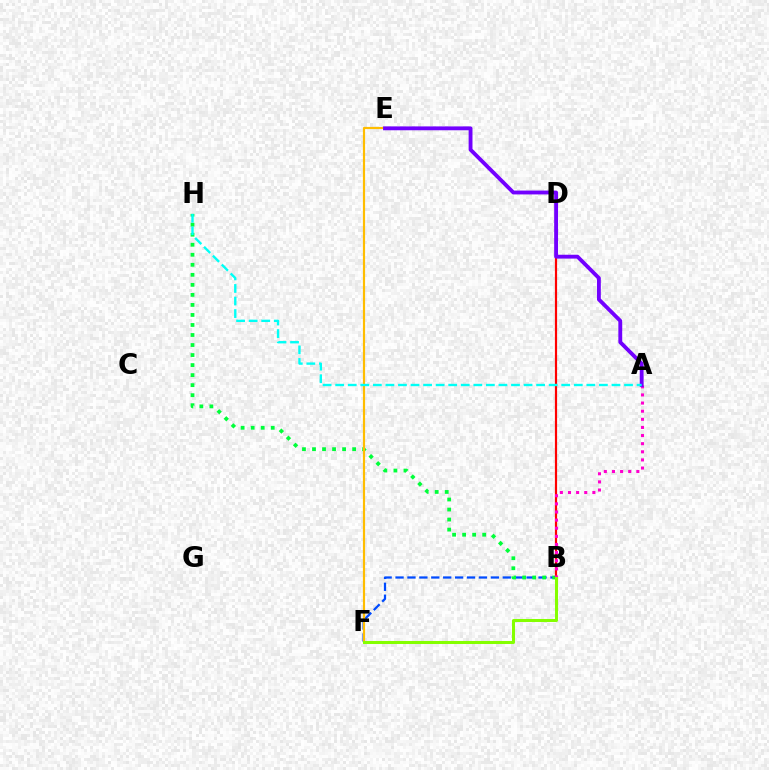{('B', 'F'): [{'color': '#004bff', 'line_style': 'dashed', 'thickness': 1.62}, {'color': '#84ff00', 'line_style': 'solid', 'thickness': 2.18}], ('B', 'H'): [{'color': '#00ff39', 'line_style': 'dotted', 'thickness': 2.72}], ('B', 'D'): [{'color': '#ff0000', 'line_style': 'solid', 'thickness': 1.58}], ('A', 'B'): [{'color': '#ff00cf', 'line_style': 'dotted', 'thickness': 2.21}], ('E', 'F'): [{'color': '#ffbd00', 'line_style': 'solid', 'thickness': 1.57}], ('A', 'E'): [{'color': '#7200ff', 'line_style': 'solid', 'thickness': 2.77}], ('A', 'H'): [{'color': '#00fff6', 'line_style': 'dashed', 'thickness': 1.71}]}